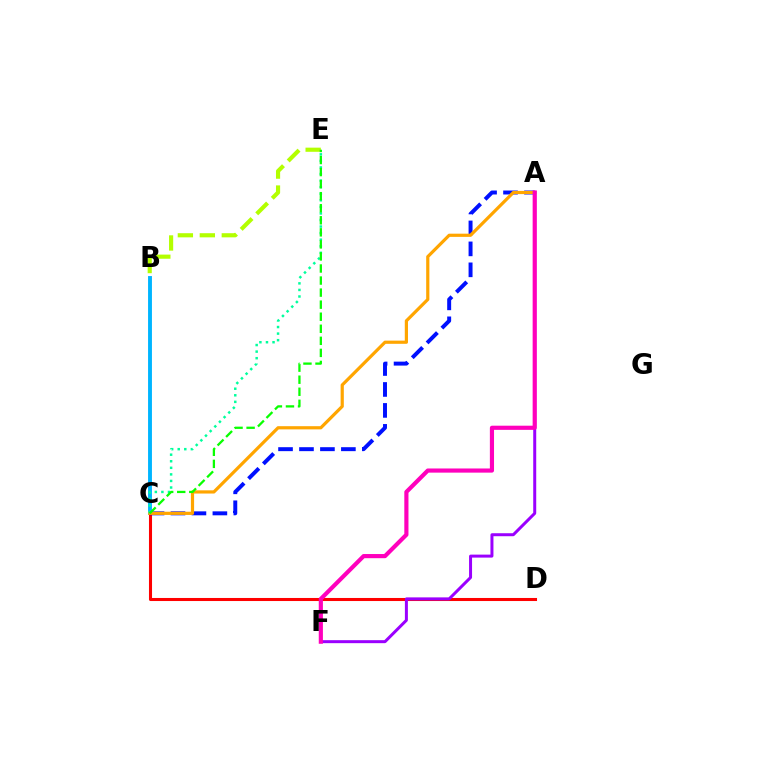{('B', 'C'): [{'color': '#00b5ff', 'line_style': 'solid', 'thickness': 2.8}], ('C', 'D'): [{'color': '#ff0000', 'line_style': 'solid', 'thickness': 2.2}], ('A', 'C'): [{'color': '#0010ff', 'line_style': 'dashed', 'thickness': 2.85}, {'color': '#ffa500', 'line_style': 'solid', 'thickness': 2.3}], ('A', 'F'): [{'color': '#9b00ff', 'line_style': 'solid', 'thickness': 2.15}, {'color': '#ff00bd', 'line_style': 'solid', 'thickness': 2.99}], ('B', 'E'): [{'color': '#b3ff00', 'line_style': 'dashed', 'thickness': 2.98}], ('C', 'E'): [{'color': '#00ff9d', 'line_style': 'dotted', 'thickness': 1.78}, {'color': '#08ff00', 'line_style': 'dashed', 'thickness': 1.64}]}